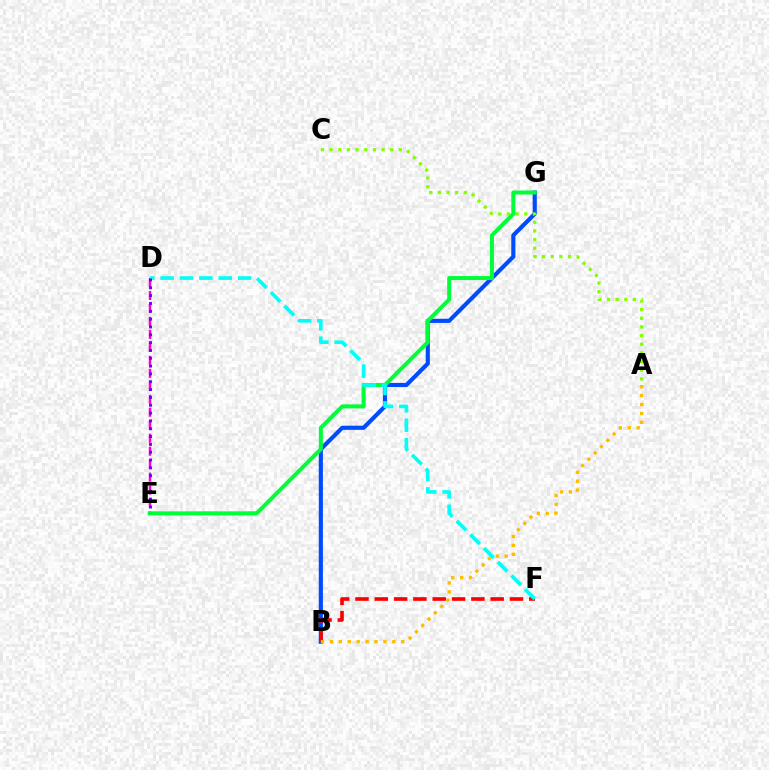{('B', 'G'): [{'color': '#004bff', 'line_style': 'solid', 'thickness': 2.99}], ('D', 'E'): [{'color': '#ff00cf', 'line_style': 'dashed', 'thickness': 1.76}, {'color': '#7200ff', 'line_style': 'dotted', 'thickness': 2.13}], ('A', 'C'): [{'color': '#84ff00', 'line_style': 'dotted', 'thickness': 2.35}], ('B', 'F'): [{'color': '#ff0000', 'line_style': 'dashed', 'thickness': 2.62}], ('E', 'G'): [{'color': '#00ff39', 'line_style': 'solid', 'thickness': 2.87}], ('A', 'B'): [{'color': '#ffbd00', 'line_style': 'dotted', 'thickness': 2.42}], ('D', 'F'): [{'color': '#00fff6', 'line_style': 'dashed', 'thickness': 2.63}]}